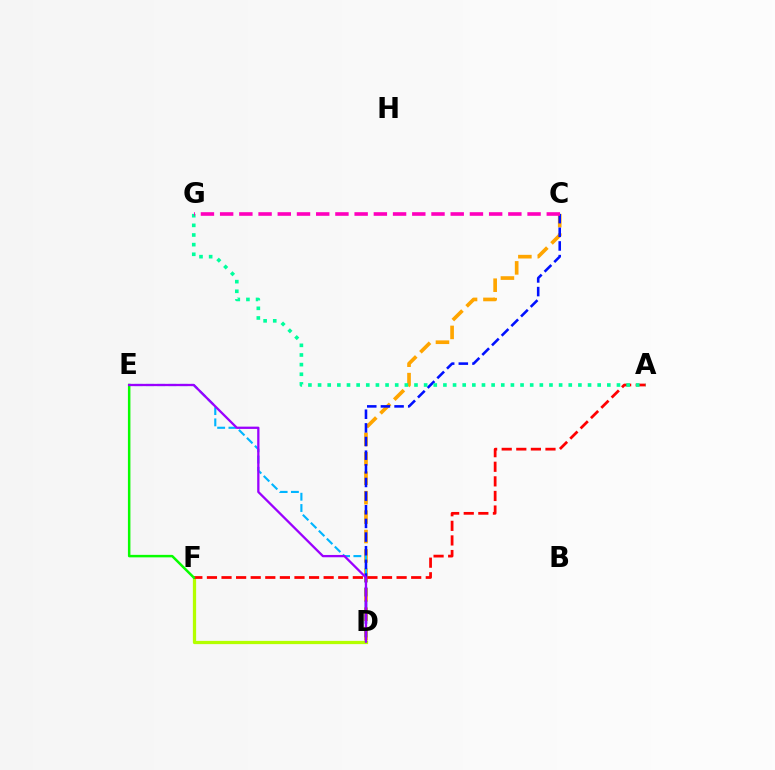{('D', 'F'): [{'color': '#b3ff00', 'line_style': 'solid', 'thickness': 2.34}], ('C', 'D'): [{'color': '#ffa500', 'line_style': 'dashed', 'thickness': 2.64}, {'color': '#0010ff', 'line_style': 'dashed', 'thickness': 1.85}], ('D', 'E'): [{'color': '#00b5ff', 'line_style': 'dashed', 'thickness': 1.53}, {'color': '#9b00ff', 'line_style': 'solid', 'thickness': 1.65}], ('A', 'F'): [{'color': '#ff0000', 'line_style': 'dashed', 'thickness': 1.98}], ('E', 'F'): [{'color': '#08ff00', 'line_style': 'solid', 'thickness': 1.79}], ('A', 'G'): [{'color': '#00ff9d', 'line_style': 'dotted', 'thickness': 2.62}], ('C', 'G'): [{'color': '#ff00bd', 'line_style': 'dashed', 'thickness': 2.61}]}